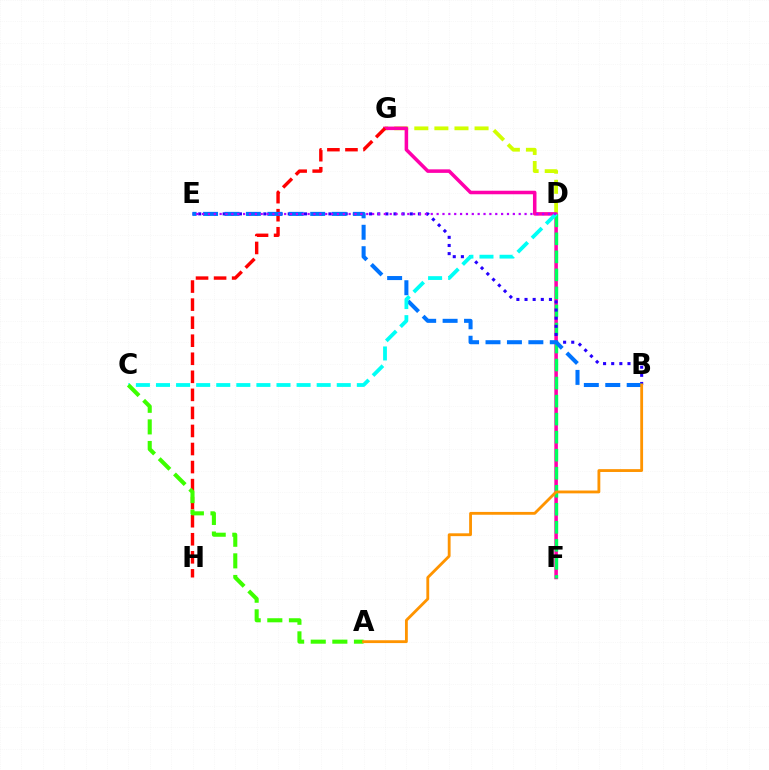{('D', 'G'): [{'color': '#d1ff00', 'line_style': 'dashed', 'thickness': 2.73}], ('F', 'G'): [{'color': '#ff00ac', 'line_style': 'solid', 'thickness': 2.54}], ('D', 'F'): [{'color': '#00ff5c', 'line_style': 'dashed', 'thickness': 2.45}], ('G', 'H'): [{'color': '#ff0000', 'line_style': 'dashed', 'thickness': 2.45}], ('B', 'E'): [{'color': '#2500ff', 'line_style': 'dotted', 'thickness': 2.21}, {'color': '#0074ff', 'line_style': 'dashed', 'thickness': 2.91}], ('C', 'D'): [{'color': '#00fff6', 'line_style': 'dashed', 'thickness': 2.73}], ('D', 'E'): [{'color': '#b900ff', 'line_style': 'dotted', 'thickness': 1.59}], ('A', 'C'): [{'color': '#3dff00', 'line_style': 'dashed', 'thickness': 2.94}], ('A', 'B'): [{'color': '#ff9400', 'line_style': 'solid', 'thickness': 2.04}]}